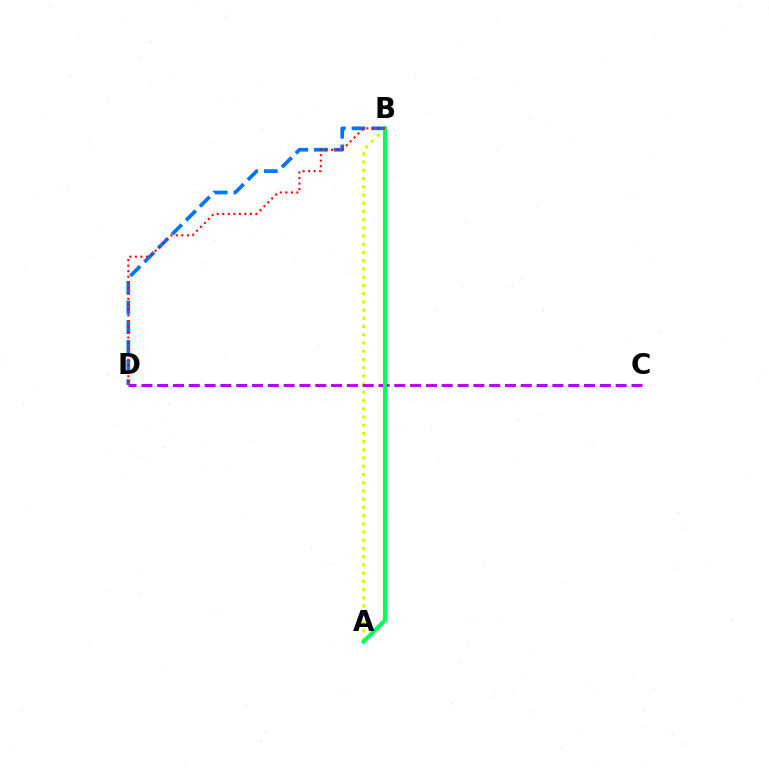{('A', 'B'): [{'color': '#d1ff00', 'line_style': 'dotted', 'thickness': 2.23}, {'color': '#00ff5c', 'line_style': 'solid', 'thickness': 2.93}], ('B', 'D'): [{'color': '#0074ff', 'line_style': 'dashed', 'thickness': 2.67}, {'color': '#ff0000', 'line_style': 'dotted', 'thickness': 1.5}], ('C', 'D'): [{'color': '#b900ff', 'line_style': 'dashed', 'thickness': 2.15}]}